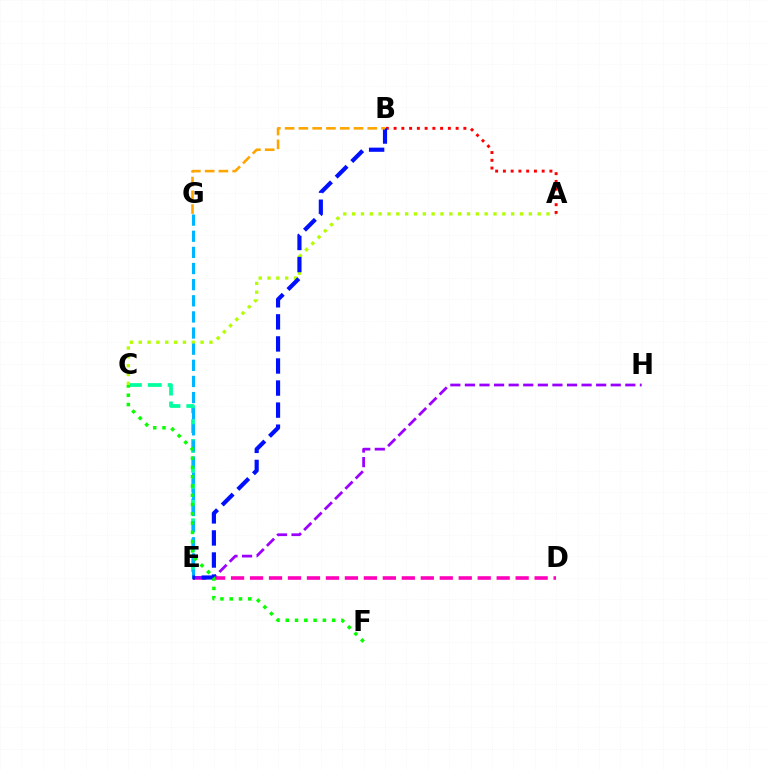{('C', 'E'): [{'color': '#00ff9d', 'line_style': 'dashed', 'thickness': 2.7}], ('A', 'C'): [{'color': '#b3ff00', 'line_style': 'dotted', 'thickness': 2.4}], ('D', 'E'): [{'color': '#ff00bd', 'line_style': 'dashed', 'thickness': 2.58}], ('A', 'B'): [{'color': '#ff0000', 'line_style': 'dotted', 'thickness': 2.11}], ('E', 'H'): [{'color': '#9b00ff', 'line_style': 'dashed', 'thickness': 1.98}], ('E', 'G'): [{'color': '#00b5ff', 'line_style': 'dashed', 'thickness': 2.19}], ('B', 'E'): [{'color': '#0010ff', 'line_style': 'dashed', 'thickness': 3.0}], ('C', 'F'): [{'color': '#08ff00', 'line_style': 'dotted', 'thickness': 2.52}], ('B', 'G'): [{'color': '#ffa500', 'line_style': 'dashed', 'thickness': 1.87}]}